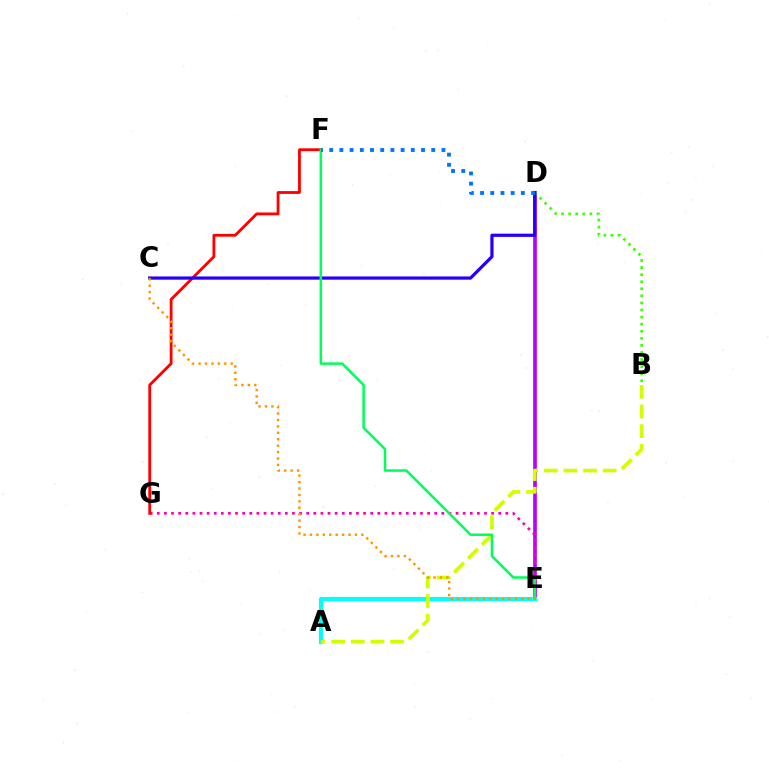{('D', 'E'): [{'color': '#b900ff', 'line_style': 'solid', 'thickness': 2.63}], ('E', 'G'): [{'color': '#ff00ac', 'line_style': 'dotted', 'thickness': 1.93}], ('B', 'D'): [{'color': '#3dff00', 'line_style': 'dotted', 'thickness': 1.92}], ('A', 'E'): [{'color': '#00fff6', 'line_style': 'solid', 'thickness': 2.97}], ('A', 'B'): [{'color': '#d1ff00', 'line_style': 'dashed', 'thickness': 2.67}], ('F', 'G'): [{'color': '#ff0000', 'line_style': 'solid', 'thickness': 2.03}], ('C', 'D'): [{'color': '#2500ff', 'line_style': 'solid', 'thickness': 2.33}], ('E', 'F'): [{'color': '#00ff5c', 'line_style': 'solid', 'thickness': 1.82}], ('C', 'E'): [{'color': '#ff9400', 'line_style': 'dotted', 'thickness': 1.74}], ('D', 'F'): [{'color': '#0074ff', 'line_style': 'dotted', 'thickness': 2.77}]}